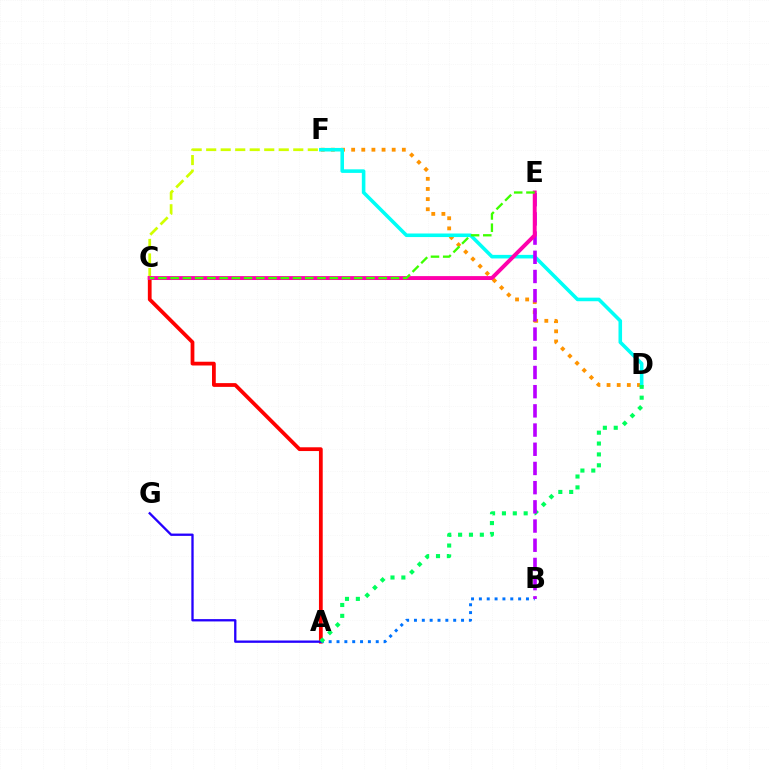{('A', 'C'): [{'color': '#ff0000', 'line_style': 'solid', 'thickness': 2.71}], ('D', 'F'): [{'color': '#ff9400', 'line_style': 'dotted', 'thickness': 2.75}, {'color': '#00fff6', 'line_style': 'solid', 'thickness': 2.57}], ('A', 'B'): [{'color': '#0074ff', 'line_style': 'dotted', 'thickness': 2.13}], ('C', 'F'): [{'color': '#d1ff00', 'line_style': 'dashed', 'thickness': 1.97}], ('A', 'G'): [{'color': '#2500ff', 'line_style': 'solid', 'thickness': 1.67}], ('A', 'D'): [{'color': '#00ff5c', 'line_style': 'dotted', 'thickness': 2.95}], ('B', 'E'): [{'color': '#b900ff', 'line_style': 'dashed', 'thickness': 2.61}], ('C', 'E'): [{'color': '#ff00ac', 'line_style': 'solid', 'thickness': 2.81}, {'color': '#3dff00', 'line_style': 'dashed', 'thickness': 1.66}]}